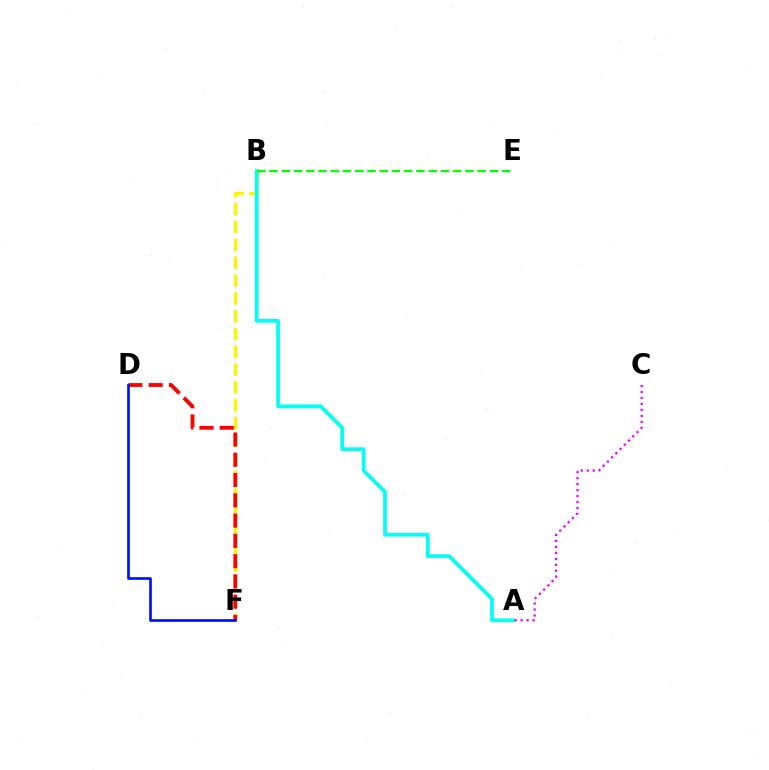{('B', 'F'): [{'color': '#fcf500', 'line_style': 'dashed', 'thickness': 2.42}], ('D', 'F'): [{'color': '#ff0000', 'line_style': 'dashed', 'thickness': 2.75}, {'color': '#0010ff', 'line_style': 'solid', 'thickness': 1.94}], ('A', 'B'): [{'color': '#00fff6', 'line_style': 'solid', 'thickness': 2.66}], ('A', 'C'): [{'color': '#ee00ff', 'line_style': 'dotted', 'thickness': 1.62}], ('B', 'E'): [{'color': '#08ff00', 'line_style': 'dashed', 'thickness': 1.66}]}